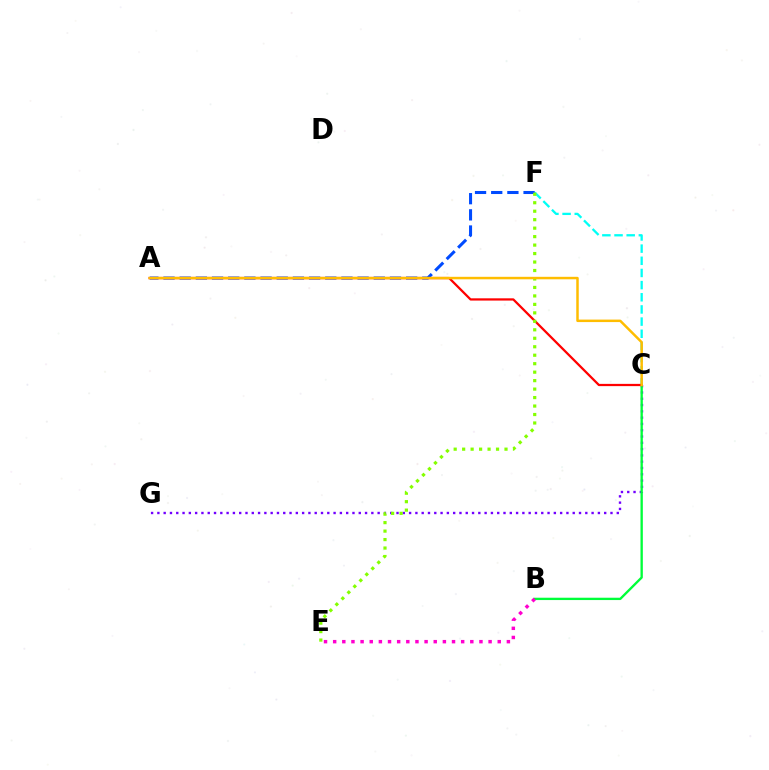{('C', 'G'): [{'color': '#7200ff', 'line_style': 'dotted', 'thickness': 1.71}], ('C', 'F'): [{'color': '#00fff6', 'line_style': 'dashed', 'thickness': 1.65}], ('A', 'F'): [{'color': '#004bff', 'line_style': 'dashed', 'thickness': 2.2}], ('B', 'C'): [{'color': '#00ff39', 'line_style': 'solid', 'thickness': 1.69}], ('A', 'C'): [{'color': '#ff0000', 'line_style': 'solid', 'thickness': 1.62}, {'color': '#ffbd00', 'line_style': 'solid', 'thickness': 1.79}], ('E', 'F'): [{'color': '#84ff00', 'line_style': 'dotted', 'thickness': 2.3}], ('B', 'E'): [{'color': '#ff00cf', 'line_style': 'dotted', 'thickness': 2.48}]}